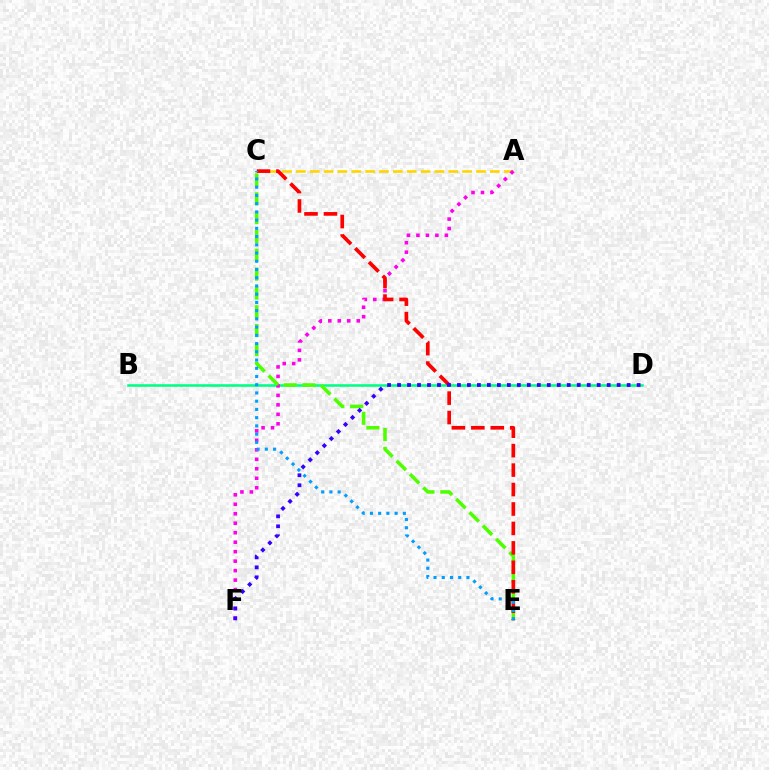{('B', 'D'): [{'color': '#00ff86', 'line_style': 'solid', 'thickness': 1.86}], ('A', 'C'): [{'color': '#ffd500', 'line_style': 'dashed', 'thickness': 1.88}], ('A', 'F'): [{'color': '#ff00ed', 'line_style': 'dotted', 'thickness': 2.58}], ('C', 'E'): [{'color': '#4fff00', 'line_style': 'dashed', 'thickness': 2.56}, {'color': '#ff0000', 'line_style': 'dashed', 'thickness': 2.64}, {'color': '#009eff', 'line_style': 'dotted', 'thickness': 2.24}], ('D', 'F'): [{'color': '#3700ff', 'line_style': 'dotted', 'thickness': 2.71}]}